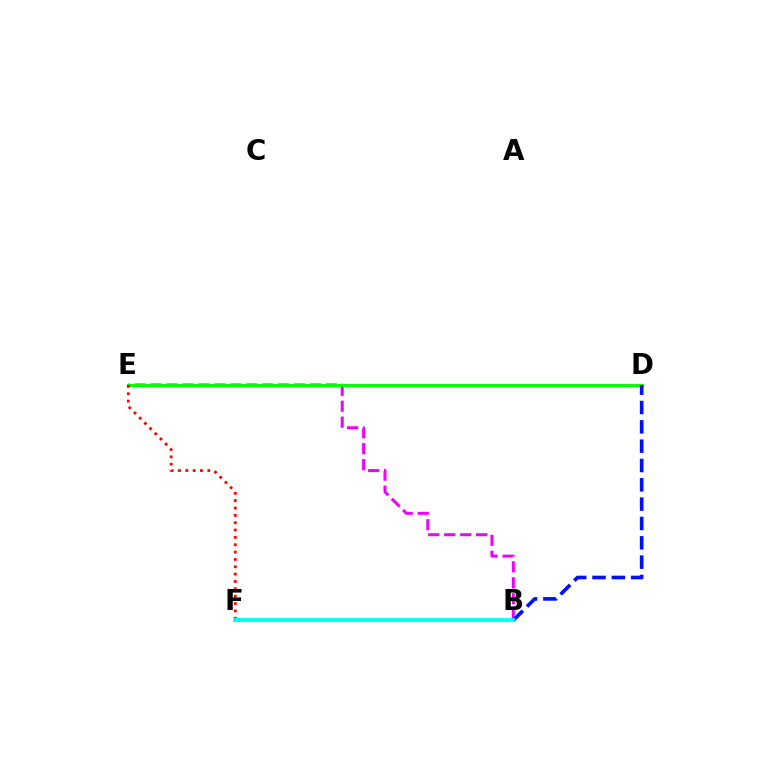{('B', 'E'): [{'color': '#ee00ff', 'line_style': 'dashed', 'thickness': 2.17}], ('D', 'E'): [{'color': '#08ff00', 'line_style': 'solid', 'thickness': 2.25}], ('B', 'F'): [{'color': '#fcf500', 'line_style': 'solid', 'thickness': 2.3}, {'color': '#00fff6', 'line_style': 'solid', 'thickness': 2.75}], ('B', 'D'): [{'color': '#0010ff', 'line_style': 'dashed', 'thickness': 2.63}], ('E', 'F'): [{'color': '#ff0000', 'line_style': 'dotted', 'thickness': 2.0}]}